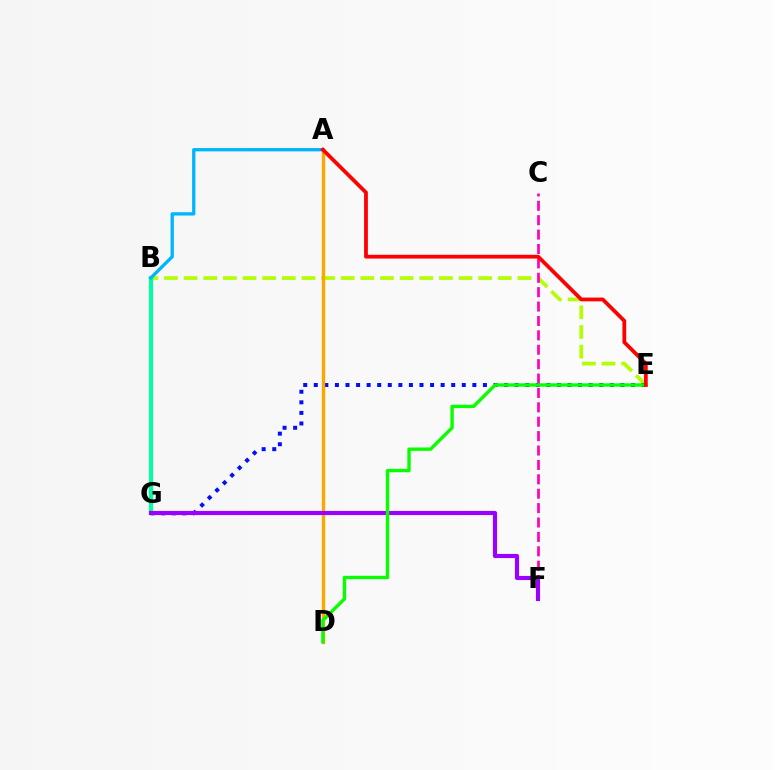{('B', 'E'): [{'color': '#b3ff00', 'line_style': 'dashed', 'thickness': 2.67}], ('E', 'G'): [{'color': '#0010ff', 'line_style': 'dotted', 'thickness': 2.87}], ('C', 'F'): [{'color': '#ff00bd', 'line_style': 'dashed', 'thickness': 1.96}], ('A', 'D'): [{'color': '#ffa500', 'line_style': 'solid', 'thickness': 2.4}], ('B', 'G'): [{'color': '#00ff9d', 'line_style': 'solid', 'thickness': 2.97}], ('A', 'B'): [{'color': '#00b5ff', 'line_style': 'solid', 'thickness': 2.38}], ('F', 'G'): [{'color': '#9b00ff', 'line_style': 'solid', 'thickness': 2.98}], ('D', 'E'): [{'color': '#08ff00', 'line_style': 'solid', 'thickness': 2.43}], ('A', 'E'): [{'color': '#ff0000', 'line_style': 'solid', 'thickness': 2.72}]}